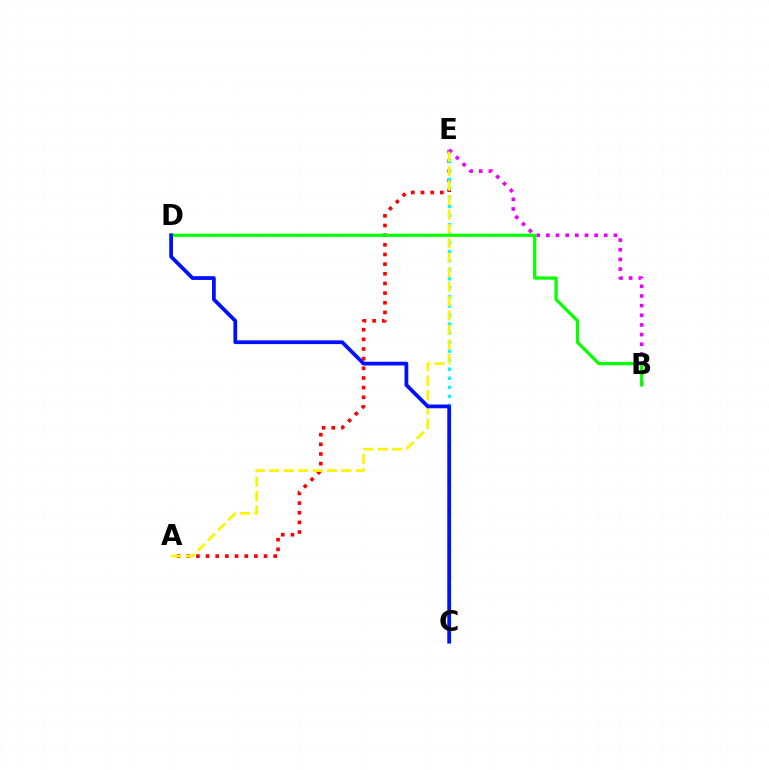{('A', 'E'): [{'color': '#ff0000', 'line_style': 'dotted', 'thickness': 2.62}, {'color': '#fcf500', 'line_style': 'dashed', 'thickness': 1.96}], ('C', 'E'): [{'color': '#00fff6', 'line_style': 'dotted', 'thickness': 2.46}], ('B', 'E'): [{'color': '#ee00ff', 'line_style': 'dotted', 'thickness': 2.62}], ('B', 'D'): [{'color': '#08ff00', 'line_style': 'solid', 'thickness': 2.33}], ('C', 'D'): [{'color': '#0010ff', 'line_style': 'solid', 'thickness': 2.71}]}